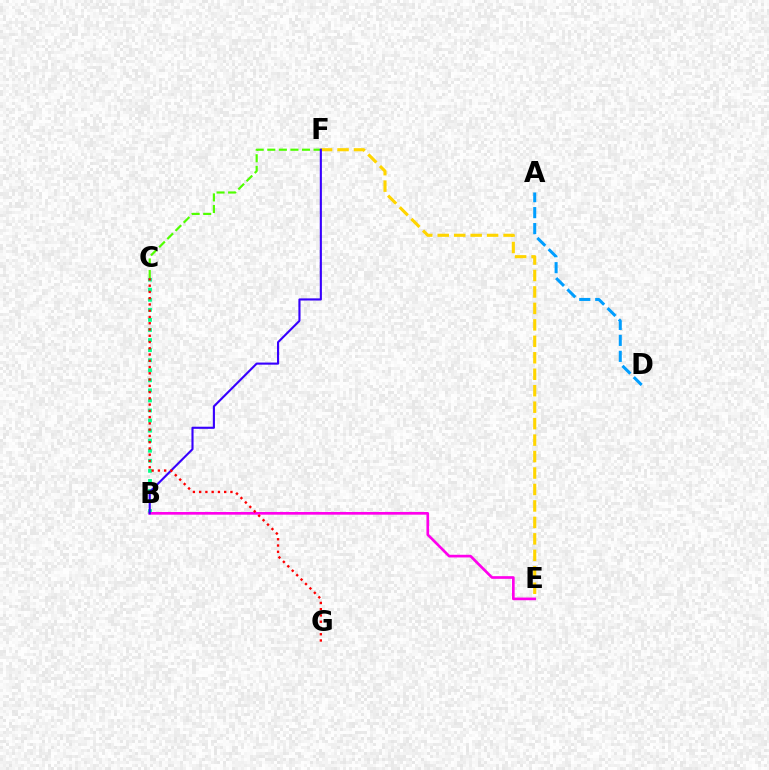{('C', 'F'): [{'color': '#4fff00', 'line_style': 'dashed', 'thickness': 1.57}], ('B', 'C'): [{'color': '#00ff86', 'line_style': 'dotted', 'thickness': 2.73}], ('B', 'E'): [{'color': '#ff00ed', 'line_style': 'solid', 'thickness': 1.92}], ('E', 'F'): [{'color': '#ffd500', 'line_style': 'dashed', 'thickness': 2.24}], ('A', 'D'): [{'color': '#009eff', 'line_style': 'dashed', 'thickness': 2.17}], ('B', 'F'): [{'color': '#3700ff', 'line_style': 'solid', 'thickness': 1.53}], ('C', 'G'): [{'color': '#ff0000', 'line_style': 'dotted', 'thickness': 1.7}]}